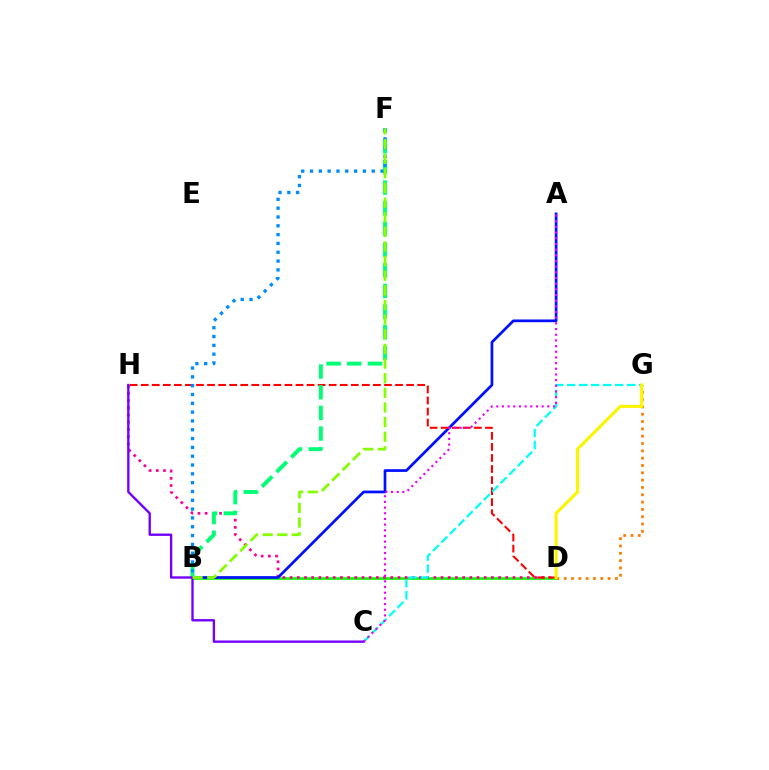{('B', 'D'): [{'color': '#08ff00', 'line_style': 'solid', 'thickness': 1.92}], ('D', 'H'): [{'color': '#ff0094', 'line_style': 'dotted', 'thickness': 1.95}, {'color': '#ff0000', 'line_style': 'dashed', 'thickness': 1.5}], ('D', 'G'): [{'color': '#ff7c00', 'line_style': 'dotted', 'thickness': 1.99}, {'color': '#fcf500', 'line_style': 'solid', 'thickness': 2.23}], ('A', 'B'): [{'color': '#0010ff', 'line_style': 'solid', 'thickness': 1.96}], ('C', 'G'): [{'color': '#00fff6', 'line_style': 'dashed', 'thickness': 1.63}], ('B', 'F'): [{'color': '#00ff74', 'line_style': 'dashed', 'thickness': 2.81}, {'color': '#008cff', 'line_style': 'dotted', 'thickness': 2.4}, {'color': '#84ff00', 'line_style': 'dashed', 'thickness': 1.99}], ('C', 'H'): [{'color': '#7200ff', 'line_style': 'solid', 'thickness': 1.7}], ('A', 'C'): [{'color': '#ee00ff', 'line_style': 'dotted', 'thickness': 1.54}]}